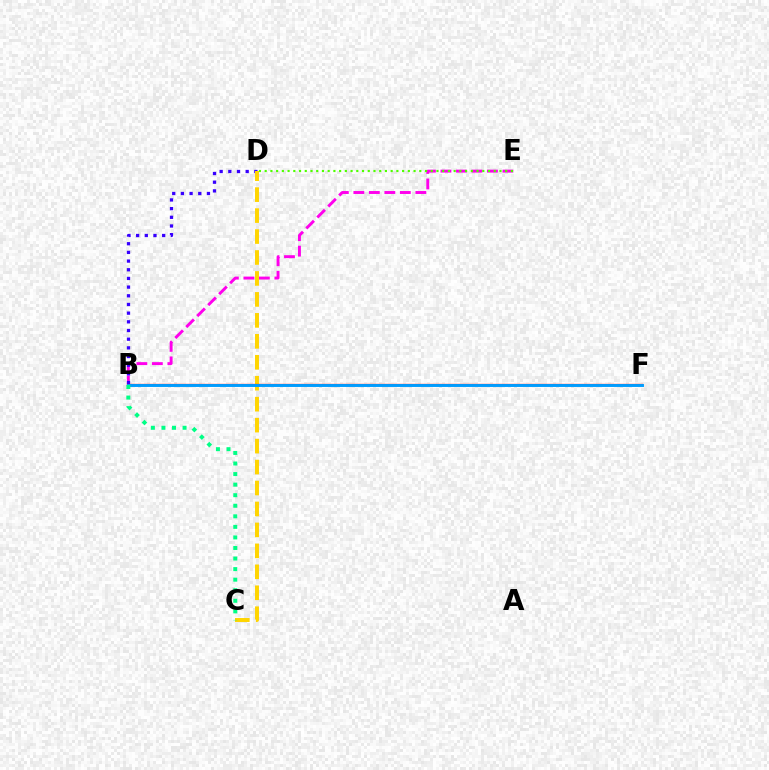{('B', 'E'): [{'color': '#ff00ed', 'line_style': 'dashed', 'thickness': 2.11}], ('B', 'D'): [{'color': '#3700ff', 'line_style': 'dotted', 'thickness': 2.36}], ('C', 'D'): [{'color': '#ffd500', 'line_style': 'dashed', 'thickness': 2.85}], ('B', 'F'): [{'color': '#ff0000', 'line_style': 'solid', 'thickness': 1.64}, {'color': '#009eff', 'line_style': 'solid', 'thickness': 2.1}], ('D', 'E'): [{'color': '#4fff00', 'line_style': 'dotted', 'thickness': 1.56}], ('B', 'C'): [{'color': '#00ff86', 'line_style': 'dotted', 'thickness': 2.87}]}